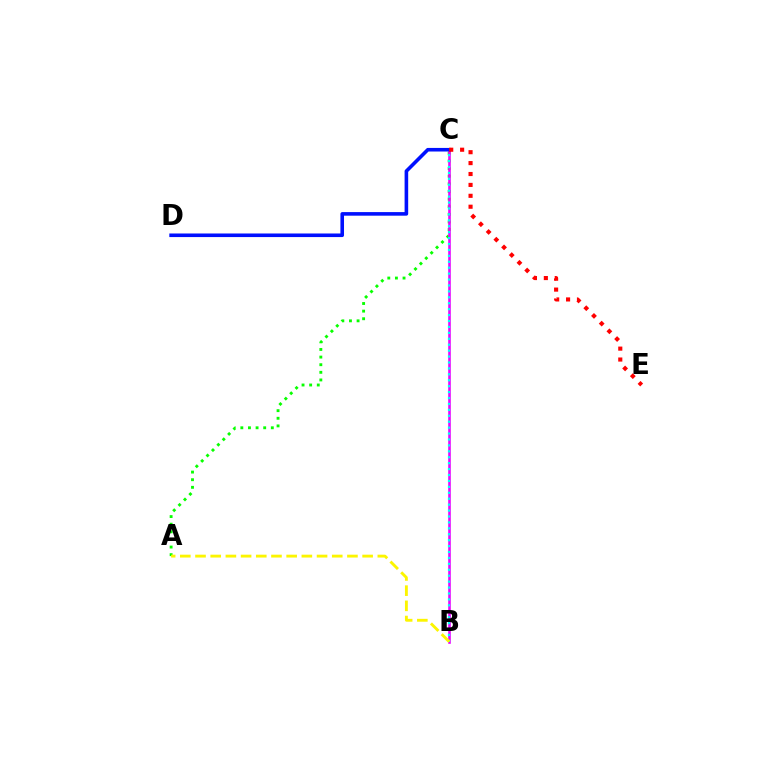{('A', 'C'): [{'color': '#08ff00', 'line_style': 'dotted', 'thickness': 2.07}], ('B', 'C'): [{'color': '#ee00ff', 'line_style': 'solid', 'thickness': 1.88}, {'color': '#00fff6', 'line_style': 'dotted', 'thickness': 1.61}], ('C', 'D'): [{'color': '#0010ff', 'line_style': 'solid', 'thickness': 2.58}], ('C', 'E'): [{'color': '#ff0000', 'line_style': 'dotted', 'thickness': 2.96}], ('A', 'B'): [{'color': '#fcf500', 'line_style': 'dashed', 'thickness': 2.06}]}